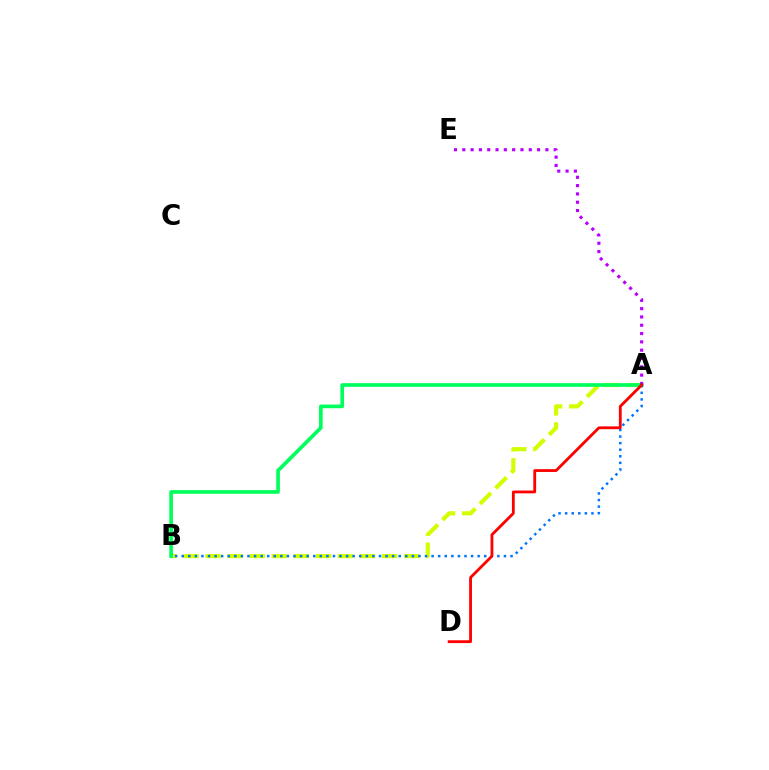{('A', 'B'): [{'color': '#d1ff00', 'line_style': 'dashed', 'thickness': 3.0}, {'color': '#00ff5c', 'line_style': 'solid', 'thickness': 2.64}, {'color': '#0074ff', 'line_style': 'dotted', 'thickness': 1.79}], ('A', 'E'): [{'color': '#b900ff', 'line_style': 'dotted', 'thickness': 2.26}], ('A', 'D'): [{'color': '#ff0000', 'line_style': 'solid', 'thickness': 2.02}]}